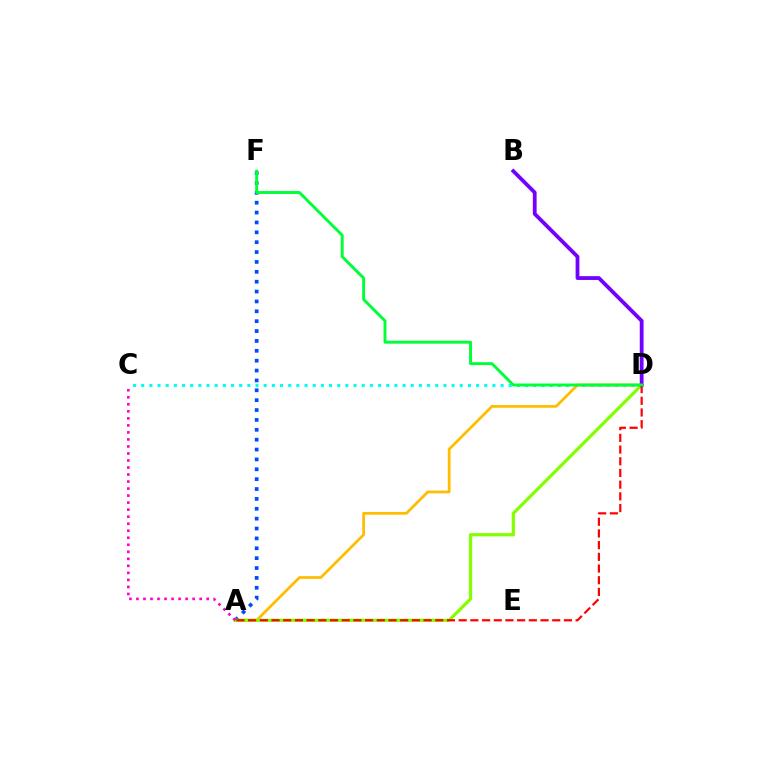{('C', 'D'): [{'color': '#00fff6', 'line_style': 'dotted', 'thickness': 2.22}], ('A', 'D'): [{'color': '#ffbd00', 'line_style': 'solid', 'thickness': 1.99}, {'color': '#84ff00', 'line_style': 'solid', 'thickness': 2.33}, {'color': '#ff0000', 'line_style': 'dashed', 'thickness': 1.59}], ('A', 'F'): [{'color': '#004bff', 'line_style': 'dotted', 'thickness': 2.68}], ('A', 'C'): [{'color': '#ff00cf', 'line_style': 'dotted', 'thickness': 1.91}], ('B', 'D'): [{'color': '#7200ff', 'line_style': 'solid', 'thickness': 2.73}], ('D', 'F'): [{'color': '#00ff39', 'line_style': 'solid', 'thickness': 2.11}]}